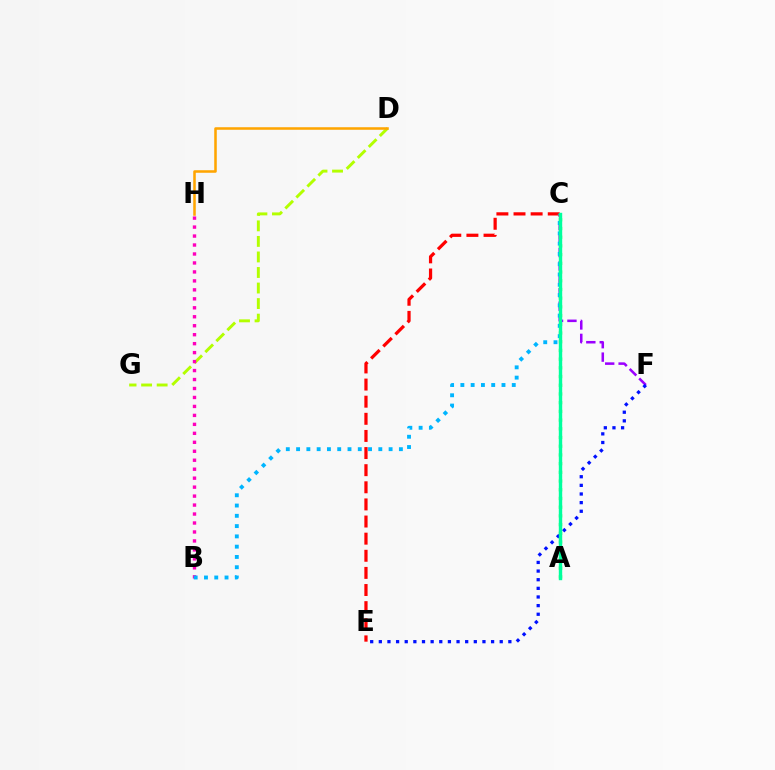{('D', 'G'): [{'color': '#b3ff00', 'line_style': 'dashed', 'thickness': 2.11}], ('B', 'H'): [{'color': '#ff00bd', 'line_style': 'dotted', 'thickness': 2.44}], ('C', 'F'): [{'color': '#9b00ff', 'line_style': 'dashed', 'thickness': 1.82}], ('D', 'H'): [{'color': '#ffa500', 'line_style': 'solid', 'thickness': 1.83}], ('C', 'E'): [{'color': '#ff0000', 'line_style': 'dashed', 'thickness': 2.33}], ('A', 'C'): [{'color': '#08ff00', 'line_style': 'dotted', 'thickness': 2.37}, {'color': '#00ff9d', 'line_style': 'solid', 'thickness': 2.45}], ('B', 'C'): [{'color': '#00b5ff', 'line_style': 'dotted', 'thickness': 2.79}], ('E', 'F'): [{'color': '#0010ff', 'line_style': 'dotted', 'thickness': 2.35}]}